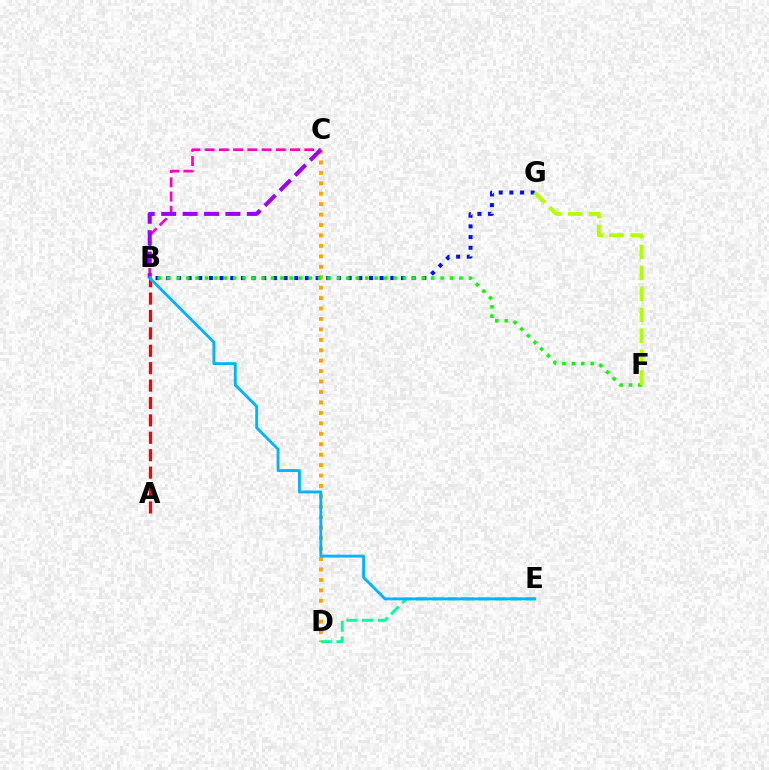{('B', 'C'): [{'color': '#ff00bd', 'line_style': 'dashed', 'thickness': 1.93}, {'color': '#9b00ff', 'line_style': 'dashed', 'thickness': 2.91}], ('C', 'D'): [{'color': '#ffa500', 'line_style': 'dotted', 'thickness': 2.84}], ('A', 'B'): [{'color': '#ff0000', 'line_style': 'dashed', 'thickness': 2.36}], ('D', 'E'): [{'color': '#00ff9d', 'line_style': 'dashed', 'thickness': 2.13}], ('B', 'G'): [{'color': '#0010ff', 'line_style': 'dotted', 'thickness': 2.9}], ('B', 'F'): [{'color': '#08ff00', 'line_style': 'dotted', 'thickness': 2.56}], ('F', 'G'): [{'color': '#b3ff00', 'line_style': 'dashed', 'thickness': 2.85}], ('B', 'E'): [{'color': '#00b5ff', 'line_style': 'solid', 'thickness': 2.07}]}